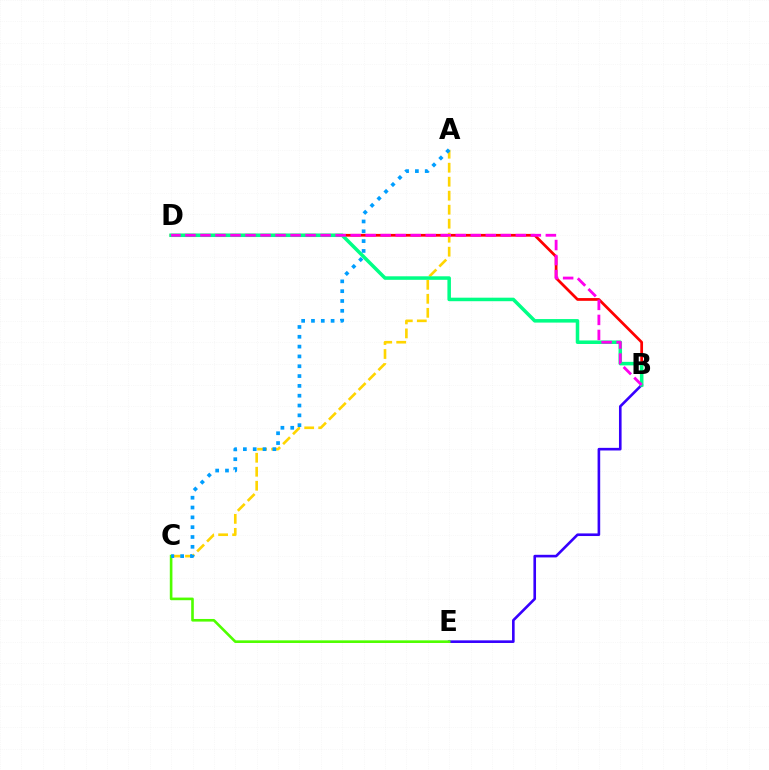{('B', 'D'): [{'color': '#ff0000', 'line_style': 'solid', 'thickness': 1.98}, {'color': '#00ff86', 'line_style': 'solid', 'thickness': 2.54}, {'color': '#ff00ed', 'line_style': 'dashed', 'thickness': 2.04}], ('A', 'C'): [{'color': '#ffd500', 'line_style': 'dashed', 'thickness': 1.9}, {'color': '#009eff', 'line_style': 'dotted', 'thickness': 2.67}], ('B', 'E'): [{'color': '#3700ff', 'line_style': 'solid', 'thickness': 1.89}], ('C', 'E'): [{'color': '#4fff00', 'line_style': 'solid', 'thickness': 1.89}]}